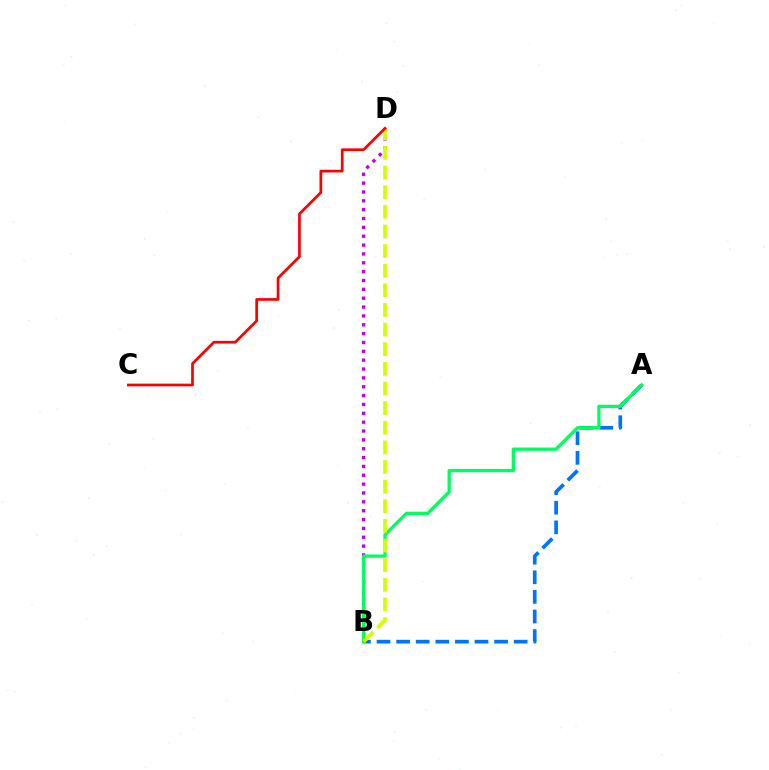{('B', 'D'): [{'color': '#b900ff', 'line_style': 'dotted', 'thickness': 2.41}, {'color': '#d1ff00', 'line_style': 'dashed', 'thickness': 2.67}], ('A', 'B'): [{'color': '#0074ff', 'line_style': 'dashed', 'thickness': 2.66}, {'color': '#00ff5c', 'line_style': 'solid', 'thickness': 2.36}], ('C', 'D'): [{'color': '#ff0000', 'line_style': 'solid', 'thickness': 1.96}]}